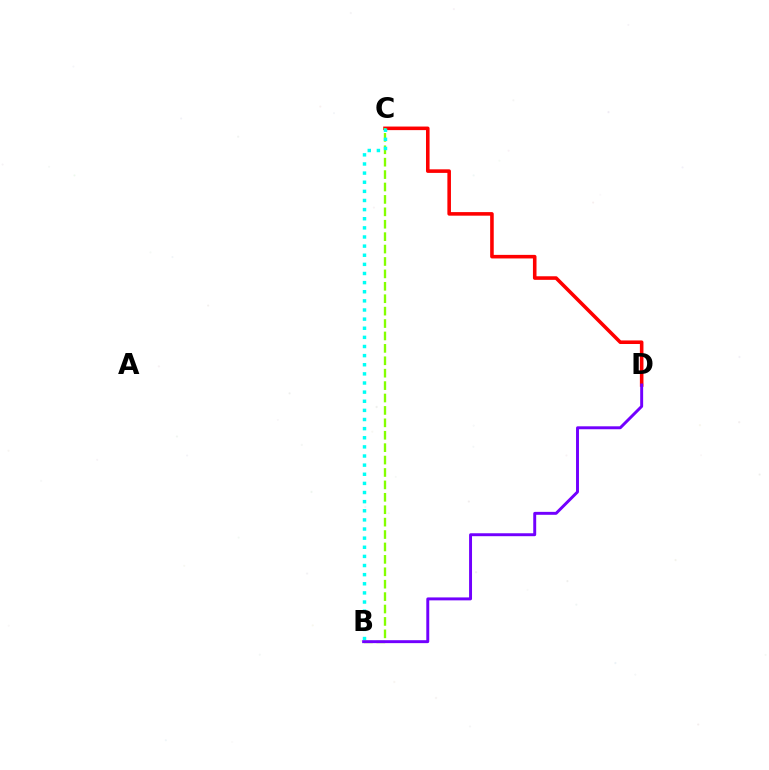{('C', 'D'): [{'color': '#ff0000', 'line_style': 'solid', 'thickness': 2.57}], ('B', 'C'): [{'color': '#84ff00', 'line_style': 'dashed', 'thickness': 1.69}, {'color': '#00fff6', 'line_style': 'dotted', 'thickness': 2.48}], ('B', 'D'): [{'color': '#7200ff', 'line_style': 'solid', 'thickness': 2.12}]}